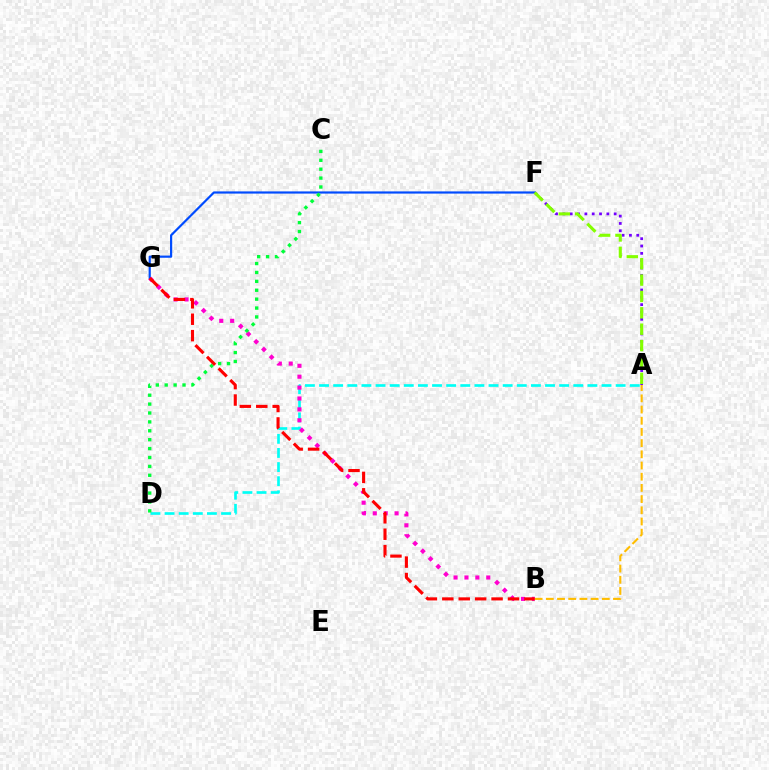{('A', 'D'): [{'color': '#00fff6', 'line_style': 'dashed', 'thickness': 1.92}], ('A', 'F'): [{'color': '#7200ff', 'line_style': 'dotted', 'thickness': 1.99}, {'color': '#84ff00', 'line_style': 'dashed', 'thickness': 2.22}], ('B', 'G'): [{'color': '#ff00cf', 'line_style': 'dotted', 'thickness': 2.96}, {'color': '#ff0000', 'line_style': 'dashed', 'thickness': 2.23}], ('F', 'G'): [{'color': '#004bff', 'line_style': 'solid', 'thickness': 1.58}], ('C', 'D'): [{'color': '#00ff39', 'line_style': 'dotted', 'thickness': 2.42}], ('A', 'B'): [{'color': '#ffbd00', 'line_style': 'dashed', 'thickness': 1.52}]}